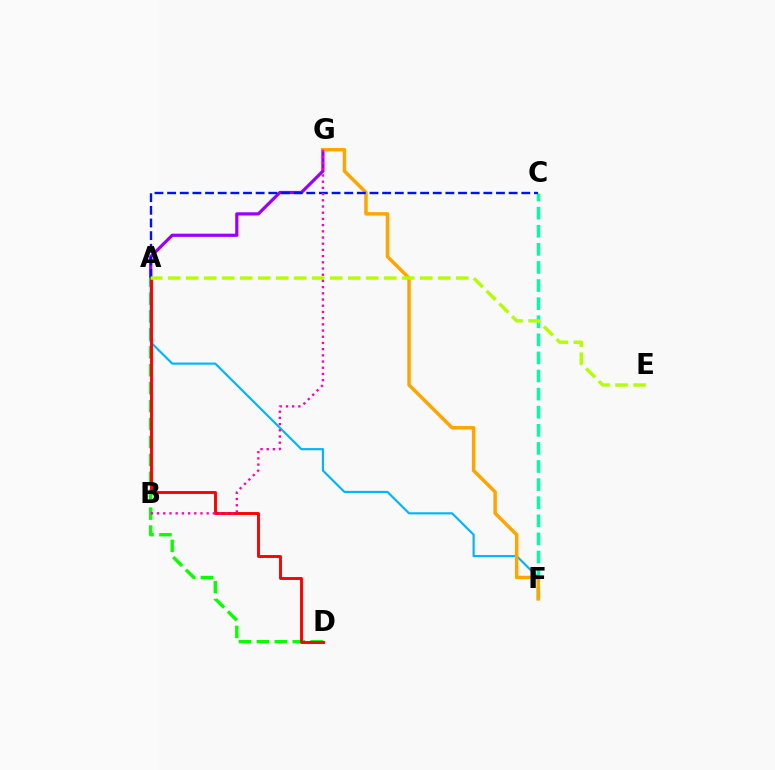{('A', 'G'): [{'color': '#9b00ff', 'line_style': 'solid', 'thickness': 2.3}], ('A', 'D'): [{'color': '#08ff00', 'line_style': 'dashed', 'thickness': 2.43}, {'color': '#ff0000', 'line_style': 'solid', 'thickness': 2.09}], ('C', 'F'): [{'color': '#00ff9d', 'line_style': 'dashed', 'thickness': 2.46}], ('A', 'F'): [{'color': '#00b5ff', 'line_style': 'solid', 'thickness': 1.55}], ('F', 'G'): [{'color': '#ffa500', 'line_style': 'solid', 'thickness': 2.5}], ('A', 'C'): [{'color': '#0010ff', 'line_style': 'dashed', 'thickness': 1.72}], ('A', 'E'): [{'color': '#b3ff00', 'line_style': 'dashed', 'thickness': 2.45}], ('B', 'G'): [{'color': '#ff00bd', 'line_style': 'dotted', 'thickness': 1.69}]}